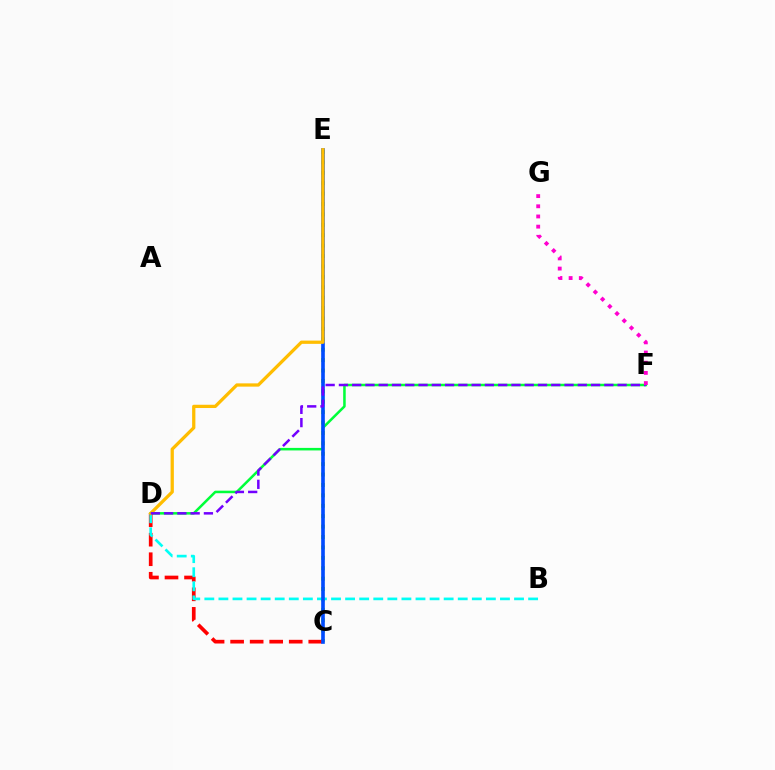{('D', 'F'): [{'color': '#00ff39', 'line_style': 'solid', 'thickness': 1.82}, {'color': '#7200ff', 'line_style': 'dashed', 'thickness': 1.8}], ('C', 'E'): [{'color': '#84ff00', 'line_style': 'dotted', 'thickness': 2.83}, {'color': '#004bff', 'line_style': 'solid', 'thickness': 2.62}], ('C', 'D'): [{'color': '#ff0000', 'line_style': 'dashed', 'thickness': 2.65}], ('B', 'D'): [{'color': '#00fff6', 'line_style': 'dashed', 'thickness': 1.91}], ('D', 'E'): [{'color': '#ffbd00', 'line_style': 'solid', 'thickness': 2.35}], ('F', 'G'): [{'color': '#ff00cf', 'line_style': 'dotted', 'thickness': 2.77}]}